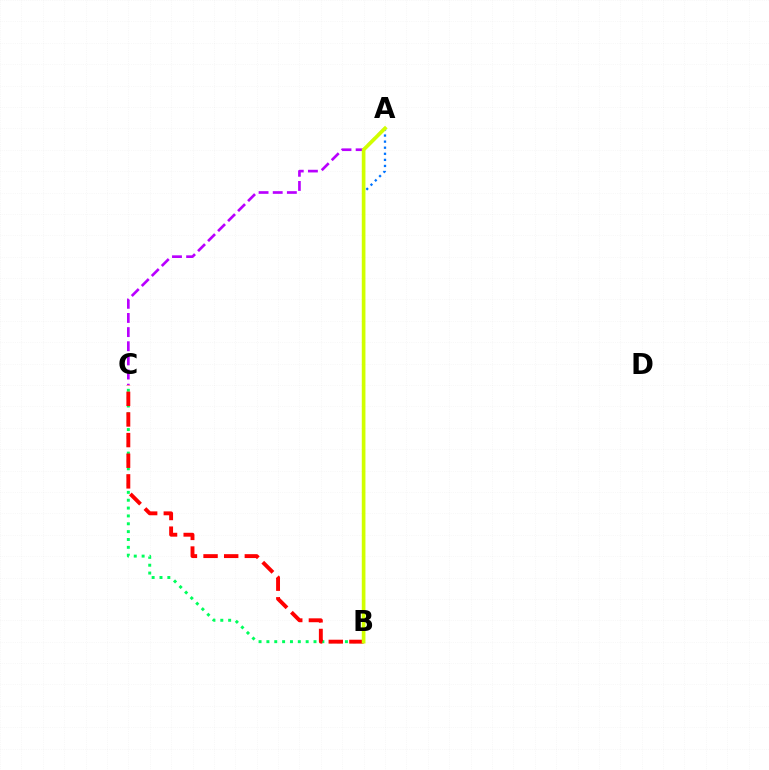{('B', 'C'): [{'color': '#00ff5c', 'line_style': 'dotted', 'thickness': 2.13}, {'color': '#ff0000', 'line_style': 'dashed', 'thickness': 2.8}], ('A', 'B'): [{'color': '#0074ff', 'line_style': 'dotted', 'thickness': 1.65}, {'color': '#d1ff00', 'line_style': 'solid', 'thickness': 2.63}], ('A', 'C'): [{'color': '#b900ff', 'line_style': 'dashed', 'thickness': 1.92}]}